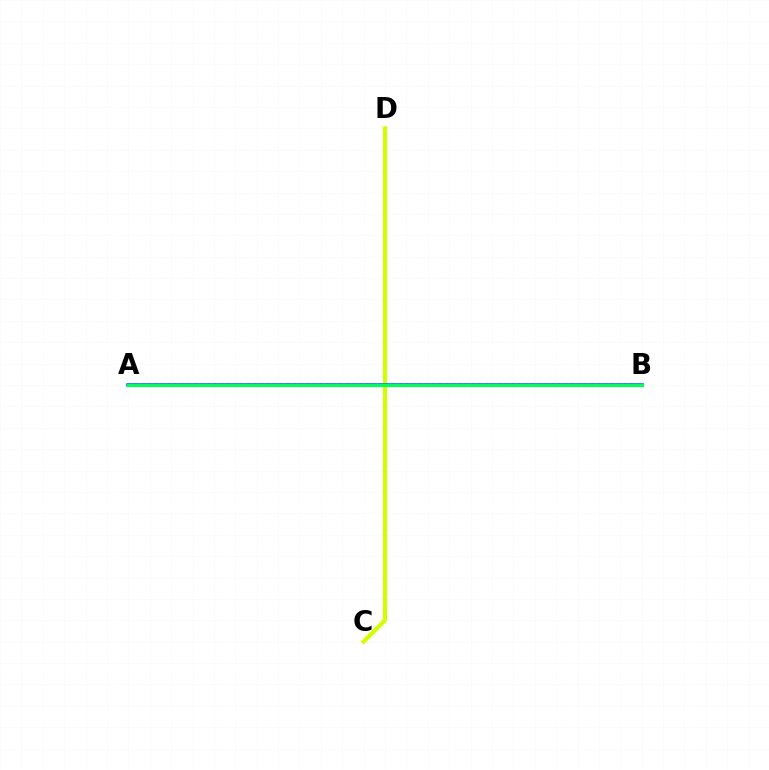{('A', 'B'): [{'color': '#ff0000', 'line_style': 'dotted', 'thickness': 1.8}, {'color': '#b900ff', 'line_style': 'solid', 'thickness': 2.29}, {'color': '#0074ff', 'line_style': 'solid', 'thickness': 2.57}, {'color': '#00ff5c', 'line_style': 'solid', 'thickness': 2.2}], ('C', 'D'): [{'color': '#d1ff00', 'line_style': 'solid', 'thickness': 2.98}]}